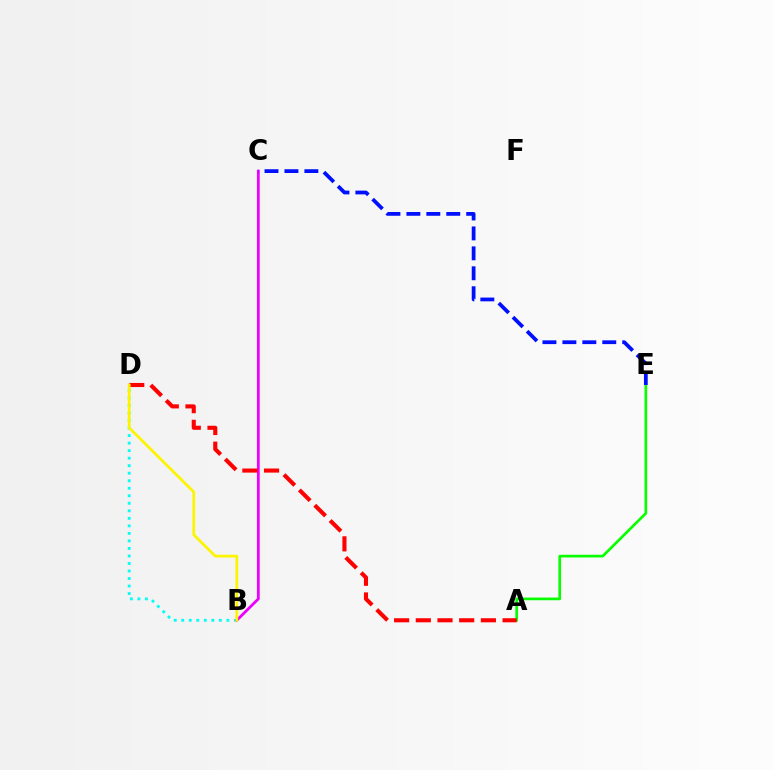{('B', 'D'): [{'color': '#00fff6', 'line_style': 'dotted', 'thickness': 2.04}, {'color': '#fcf500', 'line_style': 'solid', 'thickness': 1.98}], ('A', 'E'): [{'color': '#08ff00', 'line_style': 'solid', 'thickness': 1.93}], ('B', 'C'): [{'color': '#ee00ff', 'line_style': 'solid', 'thickness': 2.0}], ('A', 'D'): [{'color': '#ff0000', 'line_style': 'dashed', 'thickness': 2.95}], ('C', 'E'): [{'color': '#0010ff', 'line_style': 'dashed', 'thickness': 2.71}]}